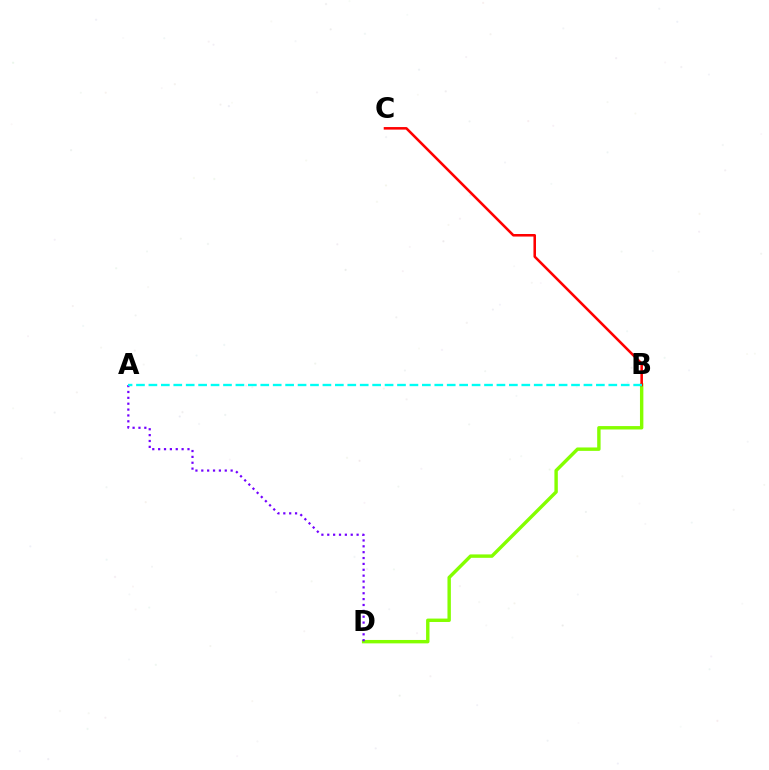{('B', 'D'): [{'color': '#84ff00', 'line_style': 'solid', 'thickness': 2.45}], ('B', 'C'): [{'color': '#ff0000', 'line_style': 'solid', 'thickness': 1.84}], ('A', 'D'): [{'color': '#7200ff', 'line_style': 'dotted', 'thickness': 1.59}], ('A', 'B'): [{'color': '#00fff6', 'line_style': 'dashed', 'thickness': 1.69}]}